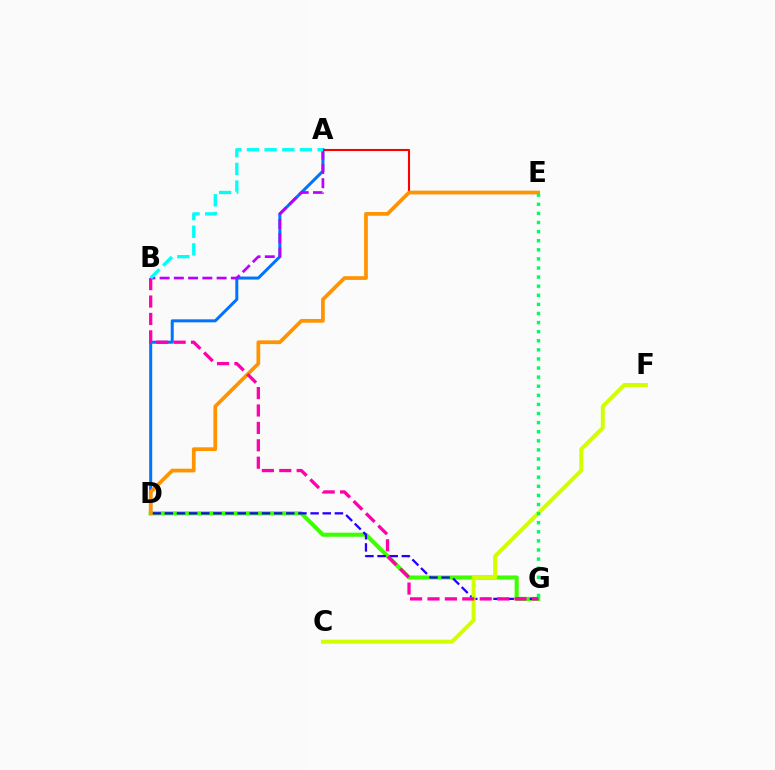{('A', 'D'): [{'color': '#0074ff', 'line_style': 'solid', 'thickness': 2.17}], ('D', 'G'): [{'color': '#3dff00', 'line_style': 'solid', 'thickness': 2.93}, {'color': '#2500ff', 'line_style': 'dashed', 'thickness': 1.65}], ('A', 'E'): [{'color': '#ff0000', 'line_style': 'solid', 'thickness': 1.51}], ('C', 'F'): [{'color': '#d1ff00', 'line_style': 'solid', 'thickness': 2.85}], ('D', 'E'): [{'color': '#ff9400', 'line_style': 'solid', 'thickness': 2.68}], ('B', 'G'): [{'color': '#ff00ac', 'line_style': 'dashed', 'thickness': 2.36}], ('A', 'B'): [{'color': '#b900ff', 'line_style': 'dashed', 'thickness': 1.94}, {'color': '#00fff6', 'line_style': 'dashed', 'thickness': 2.4}], ('E', 'G'): [{'color': '#00ff5c', 'line_style': 'dotted', 'thickness': 2.47}]}